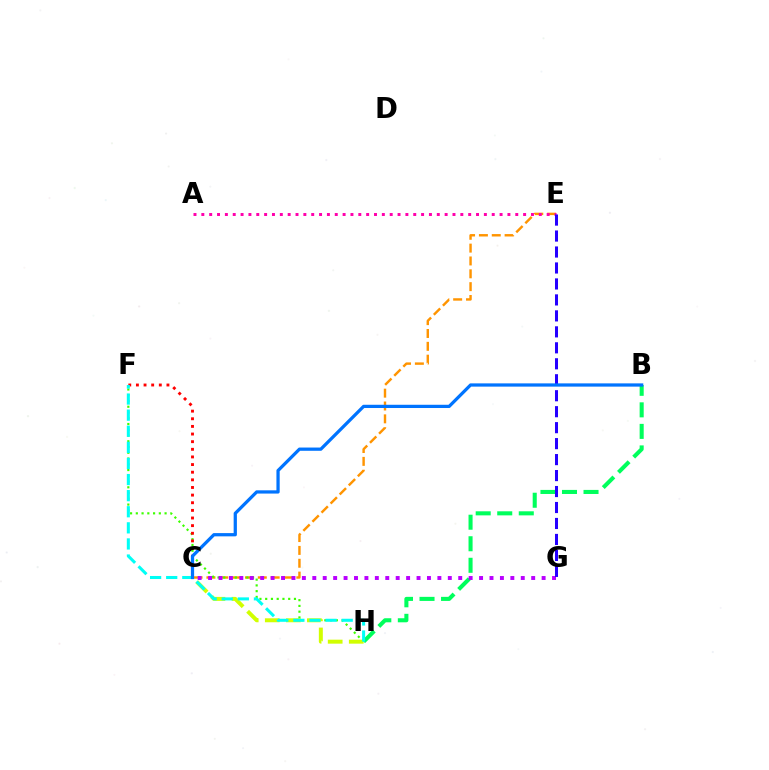{('B', 'H'): [{'color': '#00ff5c', 'line_style': 'dashed', 'thickness': 2.93}], ('C', 'E'): [{'color': '#ff9400', 'line_style': 'dashed', 'thickness': 1.75}], ('F', 'H'): [{'color': '#3dff00', 'line_style': 'dotted', 'thickness': 1.56}, {'color': '#00fff6', 'line_style': 'dashed', 'thickness': 2.19}], ('A', 'E'): [{'color': '#ff00ac', 'line_style': 'dotted', 'thickness': 2.13}], ('C', 'F'): [{'color': '#ff0000', 'line_style': 'dotted', 'thickness': 2.07}], ('C', 'G'): [{'color': '#b900ff', 'line_style': 'dotted', 'thickness': 2.83}], ('E', 'G'): [{'color': '#2500ff', 'line_style': 'dashed', 'thickness': 2.17}], ('C', 'H'): [{'color': '#d1ff00', 'line_style': 'dashed', 'thickness': 2.86}], ('B', 'C'): [{'color': '#0074ff', 'line_style': 'solid', 'thickness': 2.34}]}